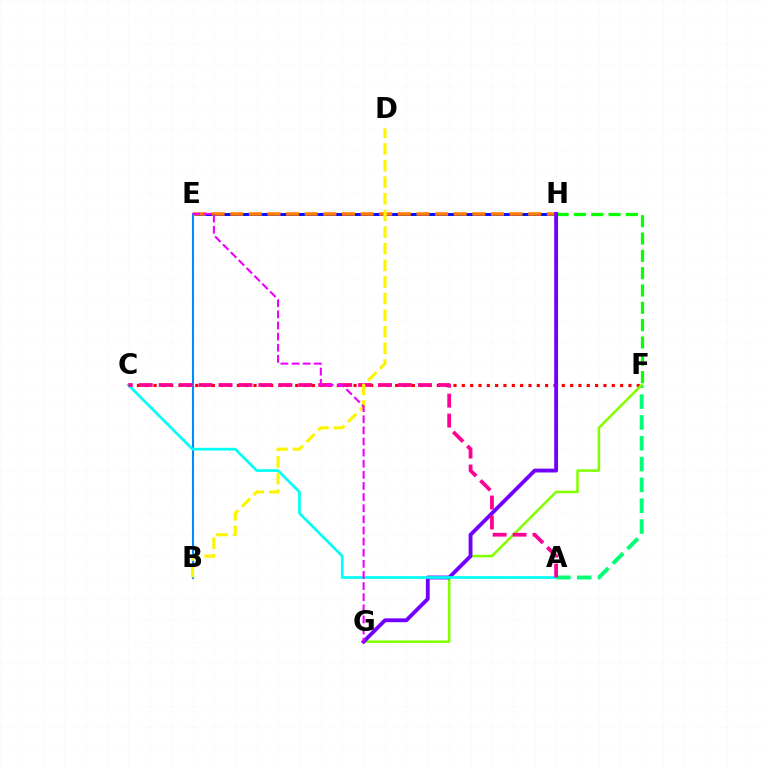{('C', 'F'): [{'color': '#ff0000', 'line_style': 'dotted', 'thickness': 2.26}], ('E', 'H'): [{'color': '#0010ff', 'line_style': 'solid', 'thickness': 2.12}, {'color': '#ff7c00', 'line_style': 'dashed', 'thickness': 2.53}], ('B', 'E'): [{'color': '#008cff', 'line_style': 'solid', 'thickness': 1.5}], ('A', 'F'): [{'color': '#00ff74', 'line_style': 'dashed', 'thickness': 2.83}], ('F', 'H'): [{'color': '#08ff00', 'line_style': 'dashed', 'thickness': 2.35}], ('F', 'G'): [{'color': '#84ff00', 'line_style': 'solid', 'thickness': 1.83}], ('G', 'H'): [{'color': '#7200ff', 'line_style': 'solid', 'thickness': 2.78}], ('A', 'C'): [{'color': '#00fff6', 'line_style': 'solid', 'thickness': 1.95}, {'color': '#ff0094', 'line_style': 'dashed', 'thickness': 2.71}], ('B', 'D'): [{'color': '#fcf500', 'line_style': 'dashed', 'thickness': 2.26}], ('E', 'G'): [{'color': '#ee00ff', 'line_style': 'dashed', 'thickness': 1.51}]}